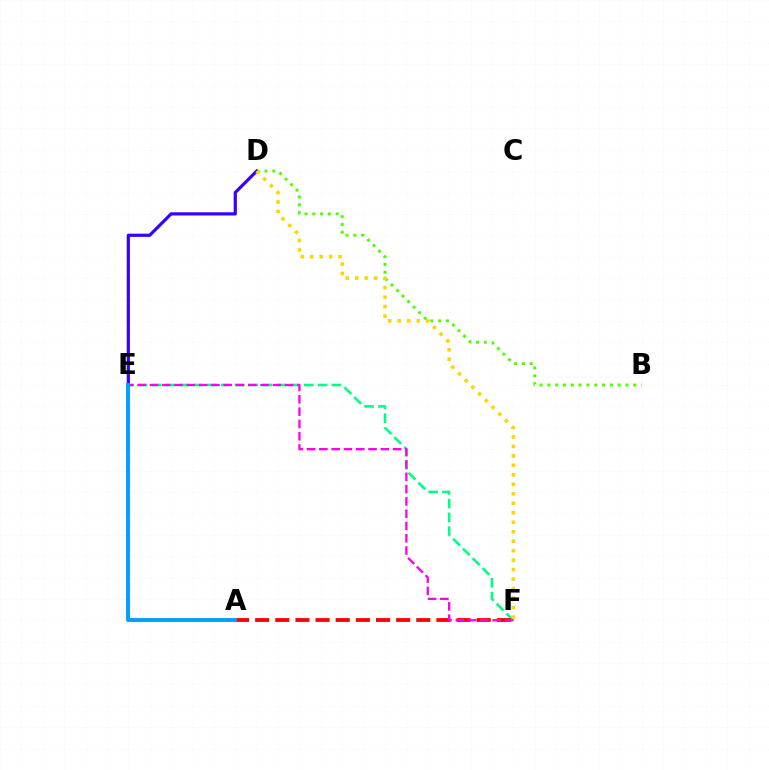{('B', 'D'): [{'color': '#4fff00', 'line_style': 'dotted', 'thickness': 2.12}], ('E', 'F'): [{'color': '#00ff86', 'line_style': 'dashed', 'thickness': 1.88}, {'color': '#ff00ed', 'line_style': 'dashed', 'thickness': 1.67}], ('A', 'F'): [{'color': '#ff0000', 'line_style': 'dashed', 'thickness': 2.74}], ('D', 'E'): [{'color': '#3700ff', 'line_style': 'solid', 'thickness': 2.3}], ('A', 'E'): [{'color': '#009eff', 'line_style': 'solid', 'thickness': 2.8}], ('D', 'F'): [{'color': '#ffd500', 'line_style': 'dotted', 'thickness': 2.58}]}